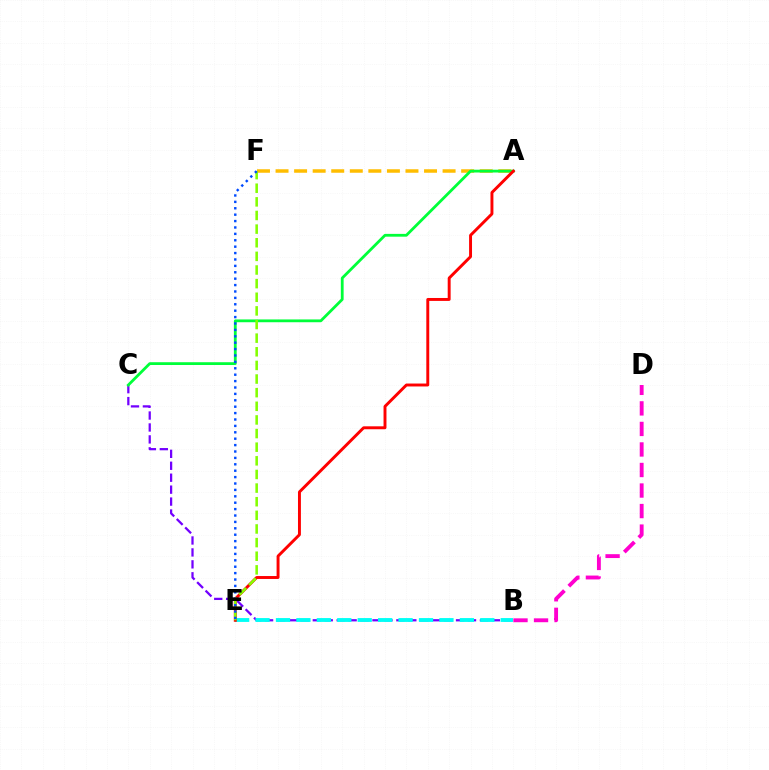{('B', 'C'): [{'color': '#7200ff', 'line_style': 'dashed', 'thickness': 1.62}], ('B', 'E'): [{'color': '#00fff6', 'line_style': 'dashed', 'thickness': 2.78}], ('A', 'F'): [{'color': '#ffbd00', 'line_style': 'dashed', 'thickness': 2.52}], ('A', 'C'): [{'color': '#00ff39', 'line_style': 'solid', 'thickness': 2.01}], ('A', 'E'): [{'color': '#ff0000', 'line_style': 'solid', 'thickness': 2.11}], ('E', 'F'): [{'color': '#84ff00', 'line_style': 'dashed', 'thickness': 1.85}, {'color': '#004bff', 'line_style': 'dotted', 'thickness': 1.74}], ('B', 'D'): [{'color': '#ff00cf', 'line_style': 'dashed', 'thickness': 2.79}]}